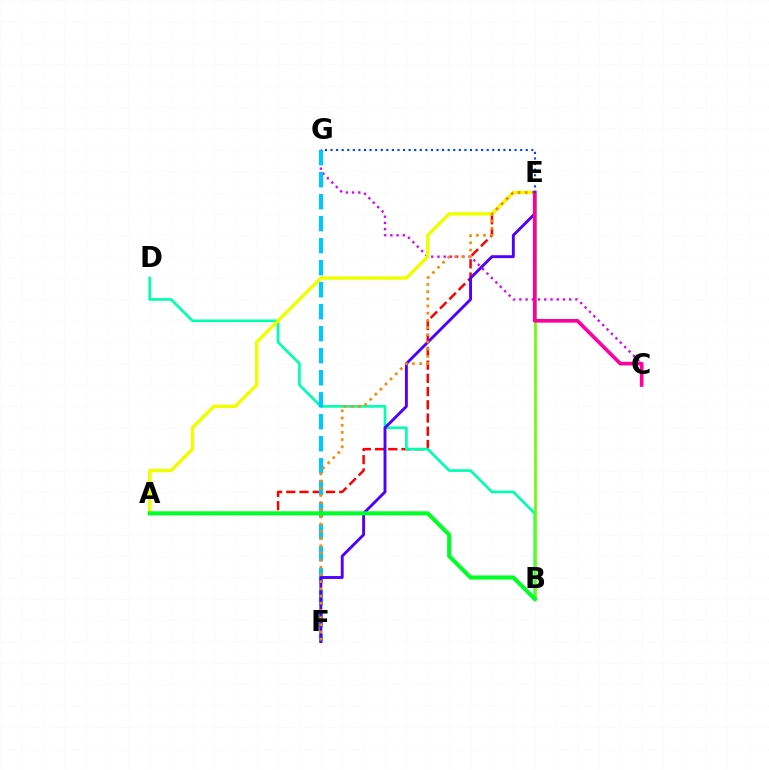{('C', 'G'): [{'color': '#d600ff', 'line_style': 'dotted', 'thickness': 1.69}], ('A', 'E'): [{'color': '#ff0000', 'line_style': 'dashed', 'thickness': 1.8}, {'color': '#eeff00', 'line_style': 'solid', 'thickness': 2.45}], ('B', 'D'): [{'color': '#00ffaf', 'line_style': 'solid', 'thickness': 1.93}], ('F', 'G'): [{'color': '#00c7ff', 'line_style': 'dashed', 'thickness': 2.99}], ('E', 'F'): [{'color': '#4f00ff', 'line_style': 'solid', 'thickness': 2.08}, {'color': '#ff8800', 'line_style': 'dotted', 'thickness': 1.95}], ('B', 'E'): [{'color': '#66ff00', 'line_style': 'solid', 'thickness': 1.88}], ('C', 'E'): [{'color': '#ff00a0', 'line_style': 'solid', 'thickness': 2.63}], ('A', 'B'): [{'color': '#00ff27', 'line_style': 'solid', 'thickness': 2.95}], ('E', 'G'): [{'color': '#003fff', 'line_style': 'dotted', 'thickness': 1.52}]}